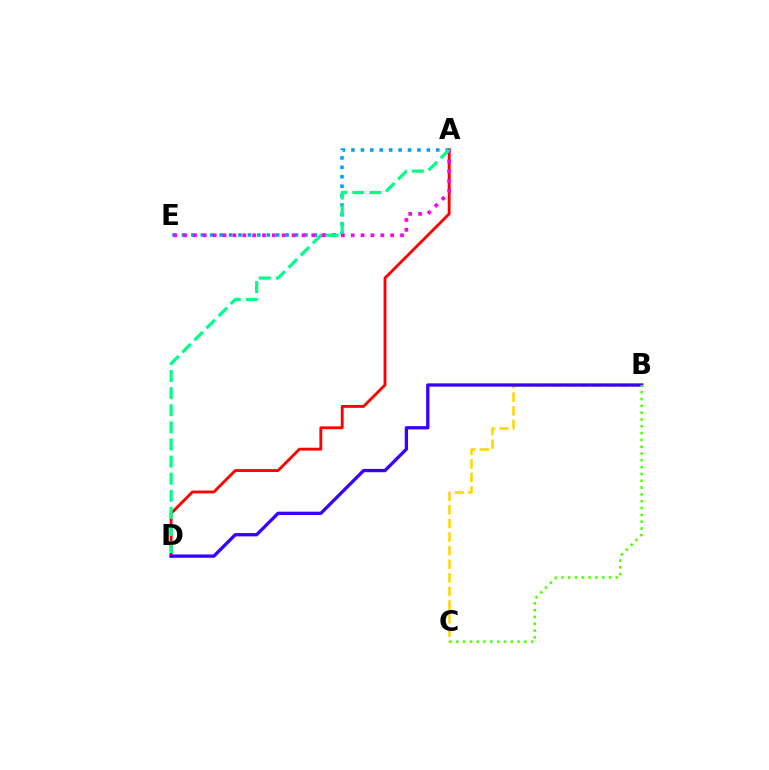{('A', 'E'): [{'color': '#009eff', 'line_style': 'dotted', 'thickness': 2.56}, {'color': '#ff00ed', 'line_style': 'dotted', 'thickness': 2.68}], ('A', 'D'): [{'color': '#ff0000', 'line_style': 'solid', 'thickness': 2.07}, {'color': '#00ff86', 'line_style': 'dashed', 'thickness': 2.32}], ('B', 'C'): [{'color': '#ffd500', 'line_style': 'dashed', 'thickness': 1.85}, {'color': '#4fff00', 'line_style': 'dotted', 'thickness': 1.85}], ('B', 'D'): [{'color': '#3700ff', 'line_style': 'solid', 'thickness': 2.38}]}